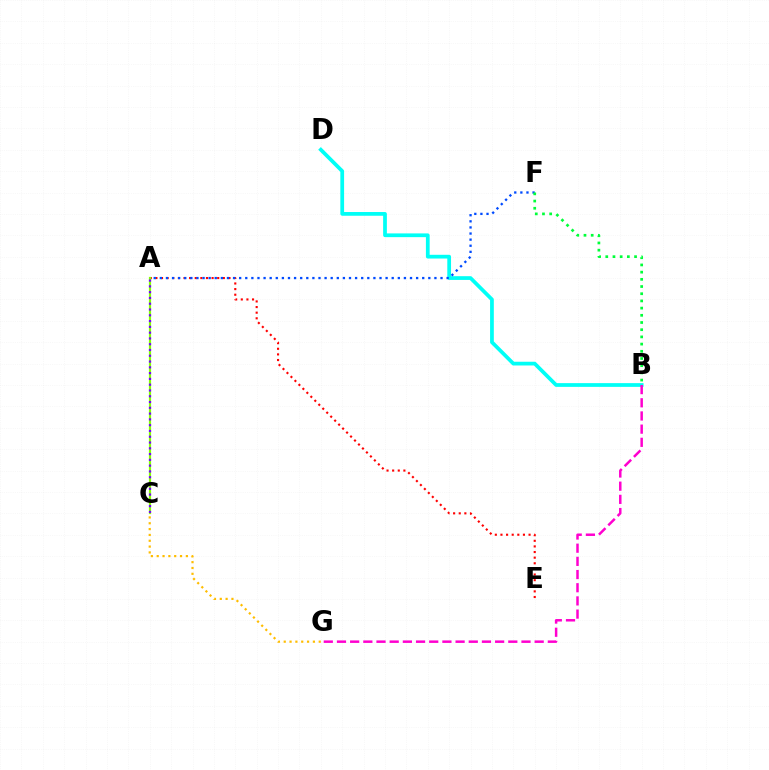{('A', 'E'): [{'color': '#ff0000', 'line_style': 'dotted', 'thickness': 1.53}], ('B', 'D'): [{'color': '#00fff6', 'line_style': 'solid', 'thickness': 2.69}], ('A', 'F'): [{'color': '#004bff', 'line_style': 'dotted', 'thickness': 1.66}], ('B', 'G'): [{'color': '#ff00cf', 'line_style': 'dashed', 'thickness': 1.79}], ('B', 'F'): [{'color': '#00ff39', 'line_style': 'dotted', 'thickness': 1.96}], ('A', 'C'): [{'color': '#84ff00', 'line_style': 'solid', 'thickness': 1.58}, {'color': '#7200ff', 'line_style': 'dotted', 'thickness': 1.57}], ('C', 'G'): [{'color': '#ffbd00', 'line_style': 'dotted', 'thickness': 1.58}]}